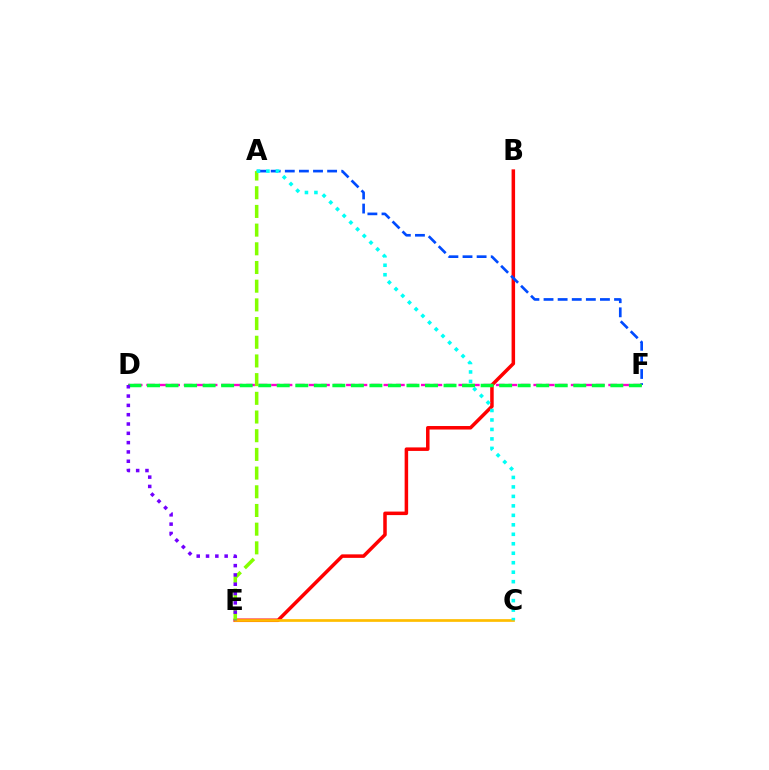{('B', 'E'): [{'color': '#ff0000', 'line_style': 'solid', 'thickness': 2.53}], ('C', 'E'): [{'color': '#ffbd00', 'line_style': 'solid', 'thickness': 1.96}], ('A', 'F'): [{'color': '#004bff', 'line_style': 'dashed', 'thickness': 1.92}], ('D', 'F'): [{'color': '#ff00cf', 'line_style': 'dashed', 'thickness': 1.7}, {'color': '#00ff39', 'line_style': 'dashed', 'thickness': 2.52}], ('A', 'E'): [{'color': '#84ff00', 'line_style': 'dashed', 'thickness': 2.54}], ('D', 'E'): [{'color': '#7200ff', 'line_style': 'dotted', 'thickness': 2.53}], ('A', 'C'): [{'color': '#00fff6', 'line_style': 'dotted', 'thickness': 2.57}]}